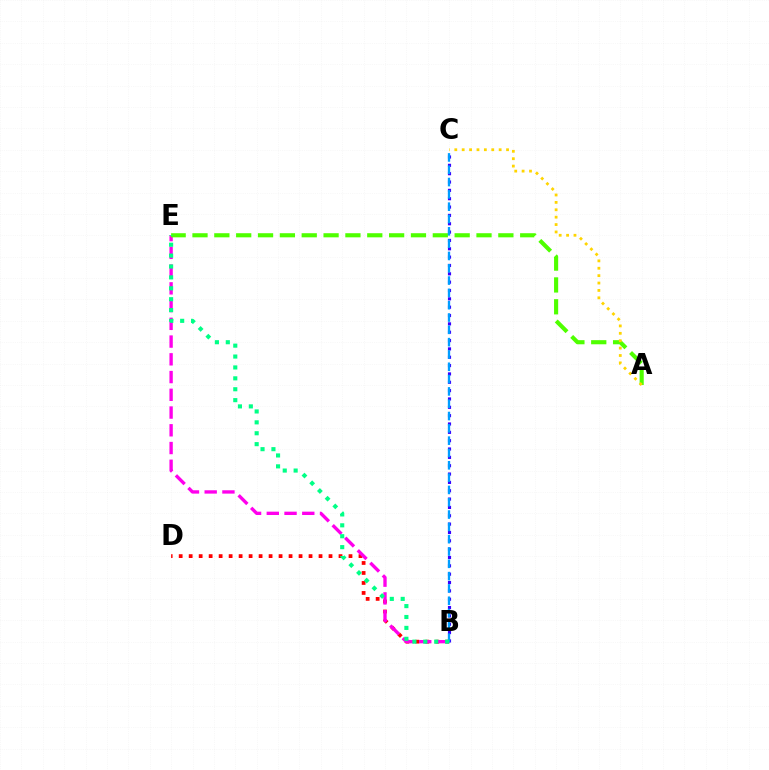{('B', 'D'): [{'color': '#ff0000', 'line_style': 'dotted', 'thickness': 2.71}], ('B', 'E'): [{'color': '#ff00ed', 'line_style': 'dashed', 'thickness': 2.41}, {'color': '#00ff86', 'line_style': 'dotted', 'thickness': 2.96}], ('B', 'C'): [{'color': '#3700ff', 'line_style': 'dotted', 'thickness': 2.27}, {'color': '#009eff', 'line_style': 'dashed', 'thickness': 1.67}], ('A', 'E'): [{'color': '#4fff00', 'line_style': 'dashed', 'thickness': 2.97}], ('A', 'C'): [{'color': '#ffd500', 'line_style': 'dotted', 'thickness': 2.01}]}